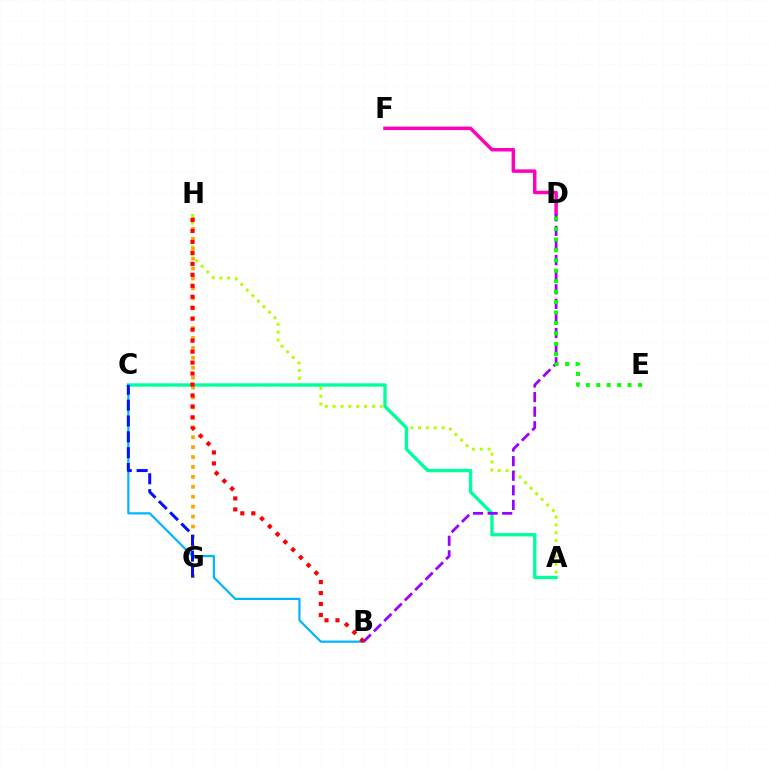{('A', 'H'): [{'color': '#b3ff00', 'line_style': 'dotted', 'thickness': 2.13}], ('A', 'C'): [{'color': '#00ff9d', 'line_style': 'solid', 'thickness': 2.41}], ('D', 'F'): [{'color': '#ff00bd', 'line_style': 'solid', 'thickness': 2.51}], ('G', 'H'): [{'color': '#ffa500', 'line_style': 'dotted', 'thickness': 2.7}], ('B', 'C'): [{'color': '#00b5ff', 'line_style': 'solid', 'thickness': 1.58}], ('B', 'D'): [{'color': '#9b00ff', 'line_style': 'dashed', 'thickness': 1.98}], ('D', 'E'): [{'color': '#08ff00', 'line_style': 'dotted', 'thickness': 2.83}], ('C', 'G'): [{'color': '#0010ff', 'line_style': 'dashed', 'thickness': 2.15}], ('B', 'H'): [{'color': '#ff0000', 'line_style': 'dotted', 'thickness': 2.98}]}